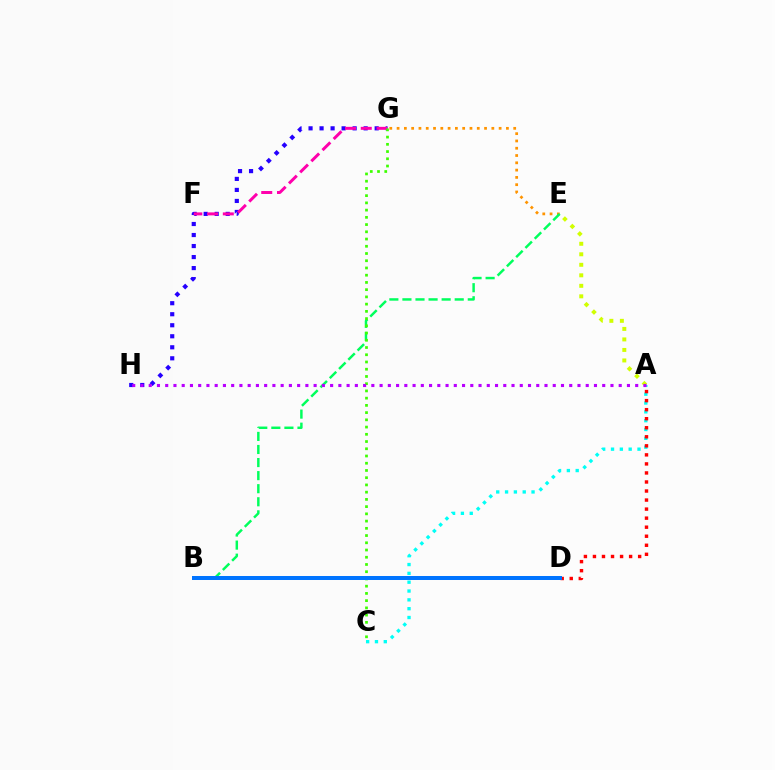{('G', 'H'): [{'color': '#2500ff', 'line_style': 'dotted', 'thickness': 2.99}], ('E', 'G'): [{'color': '#ff9400', 'line_style': 'dotted', 'thickness': 1.98}], ('F', 'G'): [{'color': '#ff00ac', 'line_style': 'dashed', 'thickness': 2.14}], ('A', 'C'): [{'color': '#00fff6', 'line_style': 'dotted', 'thickness': 2.4}], ('A', 'E'): [{'color': '#d1ff00', 'line_style': 'dotted', 'thickness': 2.86}], ('B', 'E'): [{'color': '#00ff5c', 'line_style': 'dashed', 'thickness': 1.78}], ('C', 'G'): [{'color': '#3dff00', 'line_style': 'dotted', 'thickness': 1.96}], ('A', 'D'): [{'color': '#ff0000', 'line_style': 'dotted', 'thickness': 2.46}], ('B', 'D'): [{'color': '#0074ff', 'line_style': 'solid', 'thickness': 2.88}], ('A', 'H'): [{'color': '#b900ff', 'line_style': 'dotted', 'thickness': 2.24}]}